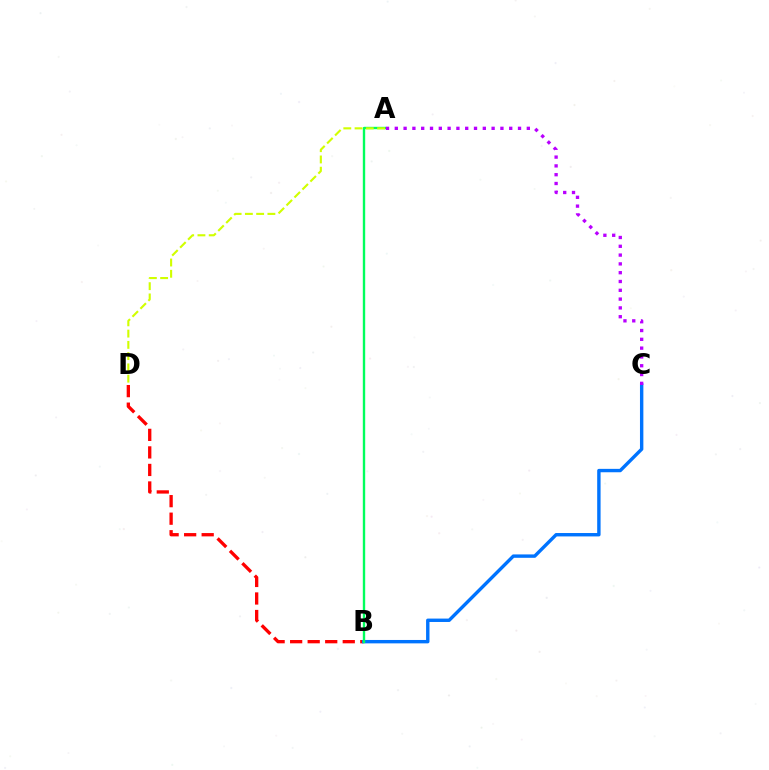{('B', 'D'): [{'color': '#ff0000', 'line_style': 'dashed', 'thickness': 2.38}], ('B', 'C'): [{'color': '#0074ff', 'line_style': 'solid', 'thickness': 2.44}], ('A', 'B'): [{'color': '#00ff5c', 'line_style': 'solid', 'thickness': 1.71}], ('A', 'C'): [{'color': '#b900ff', 'line_style': 'dotted', 'thickness': 2.39}], ('A', 'D'): [{'color': '#d1ff00', 'line_style': 'dashed', 'thickness': 1.53}]}